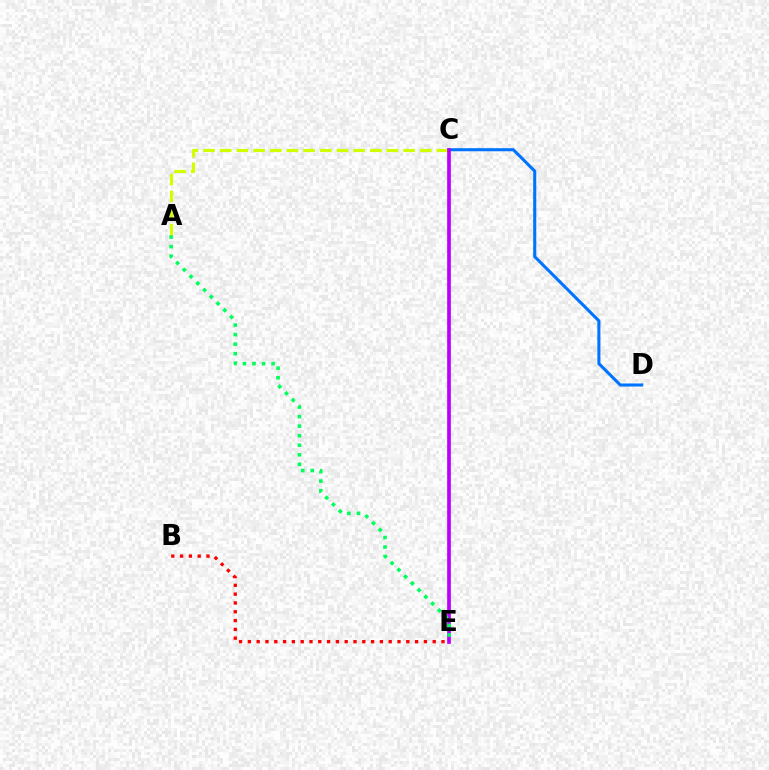{('C', 'D'): [{'color': '#0074ff', 'line_style': 'solid', 'thickness': 2.22}], ('A', 'C'): [{'color': '#d1ff00', 'line_style': 'dashed', 'thickness': 2.27}], ('C', 'E'): [{'color': '#b900ff', 'line_style': 'solid', 'thickness': 2.65}], ('A', 'E'): [{'color': '#00ff5c', 'line_style': 'dotted', 'thickness': 2.59}], ('B', 'E'): [{'color': '#ff0000', 'line_style': 'dotted', 'thickness': 2.39}]}